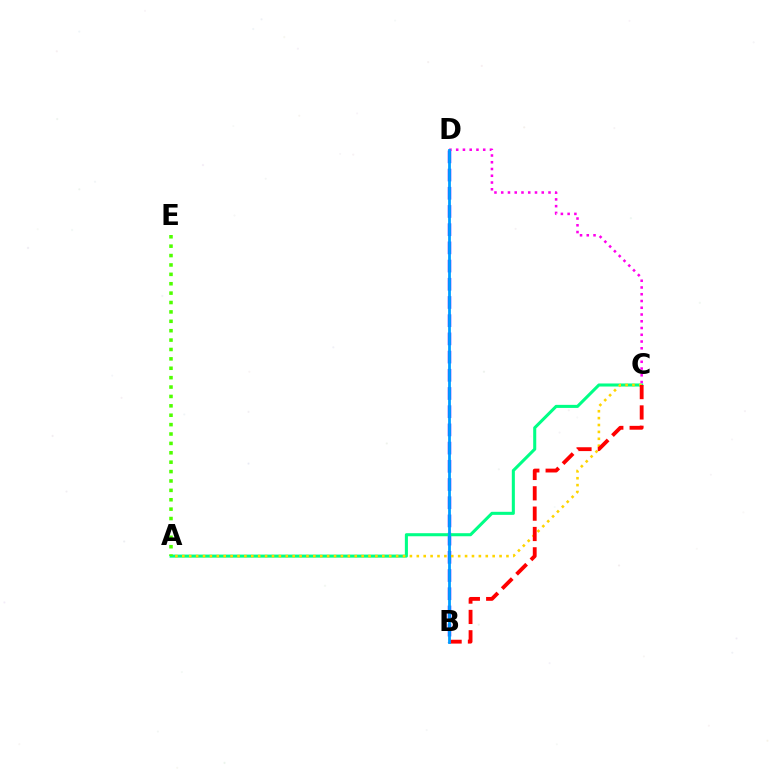{('B', 'D'): [{'color': '#3700ff', 'line_style': 'dashed', 'thickness': 2.47}, {'color': '#009eff', 'line_style': 'solid', 'thickness': 2.02}], ('A', 'C'): [{'color': '#00ff86', 'line_style': 'solid', 'thickness': 2.2}, {'color': '#ffd500', 'line_style': 'dotted', 'thickness': 1.87}], ('C', 'D'): [{'color': '#ff00ed', 'line_style': 'dotted', 'thickness': 1.84}], ('B', 'C'): [{'color': '#ff0000', 'line_style': 'dashed', 'thickness': 2.76}], ('A', 'E'): [{'color': '#4fff00', 'line_style': 'dotted', 'thickness': 2.55}]}